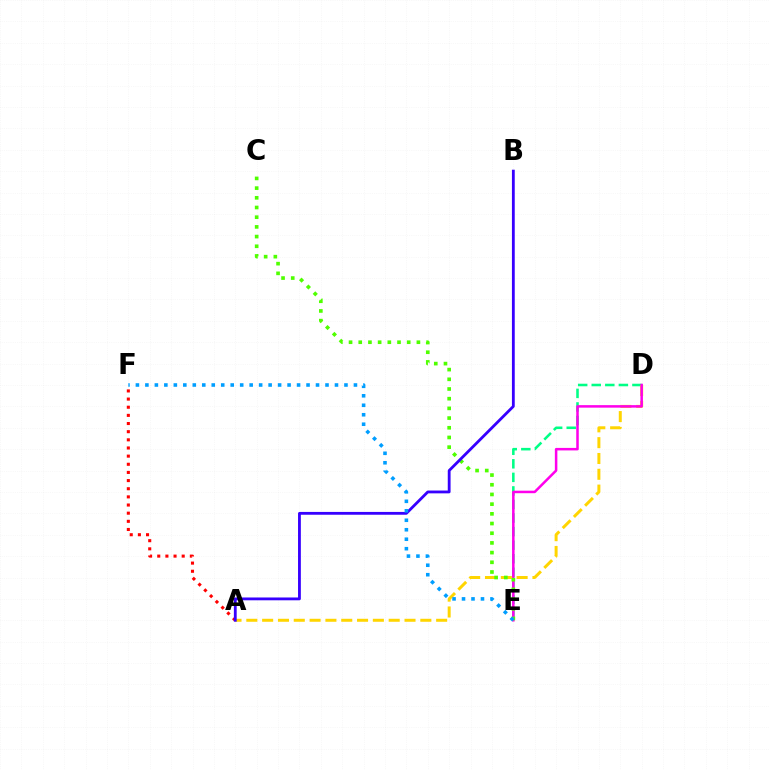{('A', 'F'): [{'color': '#ff0000', 'line_style': 'dotted', 'thickness': 2.21}], ('D', 'E'): [{'color': '#00ff86', 'line_style': 'dashed', 'thickness': 1.84}, {'color': '#ff00ed', 'line_style': 'solid', 'thickness': 1.81}], ('A', 'D'): [{'color': '#ffd500', 'line_style': 'dashed', 'thickness': 2.15}], ('C', 'E'): [{'color': '#4fff00', 'line_style': 'dotted', 'thickness': 2.63}], ('A', 'B'): [{'color': '#3700ff', 'line_style': 'solid', 'thickness': 2.03}], ('E', 'F'): [{'color': '#009eff', 'line_style': 'dotted', 'thickness': 2.58}]}